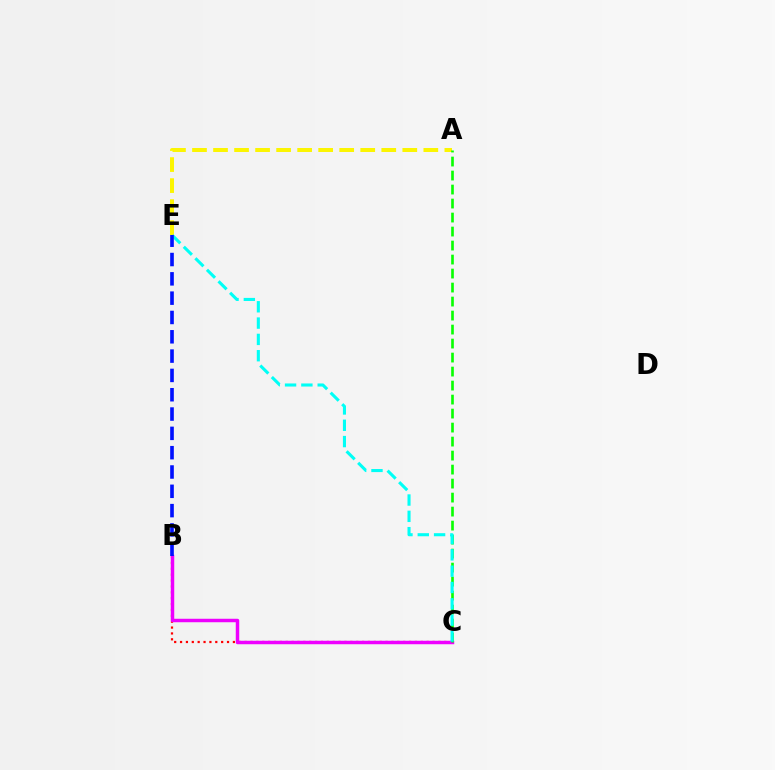{('B', 'C'): [{'color': '#ff0000', 'line_style': 'dotted', 'thickness': 1.6}, {'color': '#ee00ff', 'line_style': 'solid', 'thickness': 2.5}], ('A', 'E'): [{'color': '#fcf500', 'line_style': 'dashed', 'thickness': 2.86}], ('A', 'C'): [{'color': '#08ff00', 'line_style': 'dashed', 'thickness': 1.9}], ('C', 'E'): [{'color': '#00fff6', 'line_style': 'dashed', 'thickness': 2.22}], ('B', 'E'): [{'color': '#0010ff', 'line_style': 'dashed', 'thickness': 2.62}]}